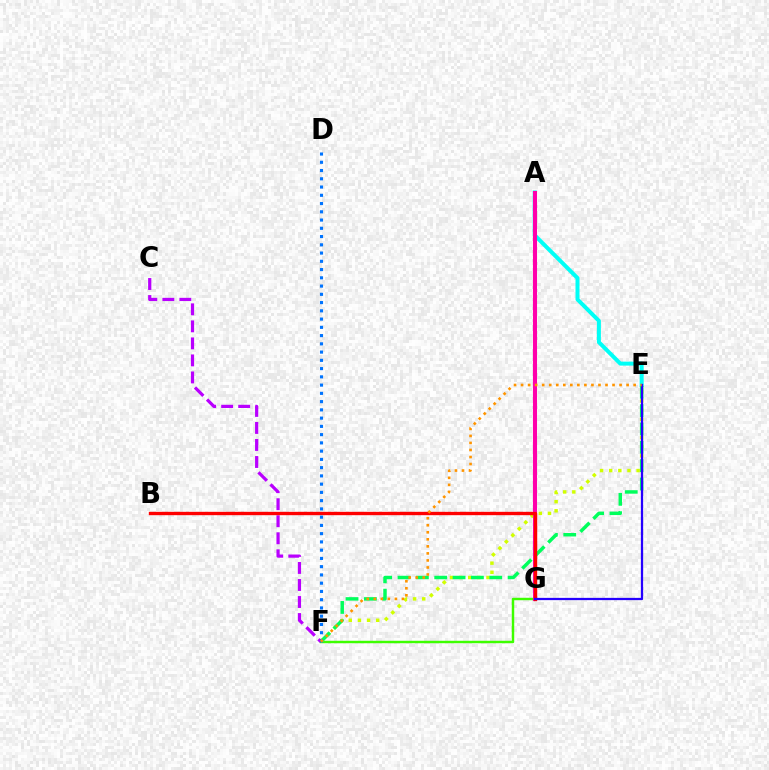{('F', 'G'): [{'color': '#3dff00', 'line_style': 'solid', 'thickness': 1.76}], ('A', 'E'): [{'color': '#00fff6', 'line_style': 'solid', 'thickness': 2.88}], ('E', 'F'): [{'color': '#d1ff00', 'line_style': 'dotted', 'thickness': 2.48}, {'color': '#00ff5c', 'line_style': 'dashed', 'thickness': 2.49}, {'color': '#ff9400', 'line_style': 'dotted', 'thickness': 1.91}], ('A', 'G'): [{'color': '#ff00ac', 'line_style': 'solid', 'thickness': 2.94}], ('C', 'F'): [{'color': '#b900ff', 'line_style': 'dashed', 'thickness': 2.31}], ('B', 'G'): [{'color': '#ff0000', 'line_style': 'solid', 'thickness': 2.42}], ('E', 'G'): [{'color': '#2500ff', 'line_style': 'solid', 'thickness': 1.62}], ('D', 'F'): [{'color': '#0074ff', 'line_style': 'dotted', 'thickness': 2.24}]}